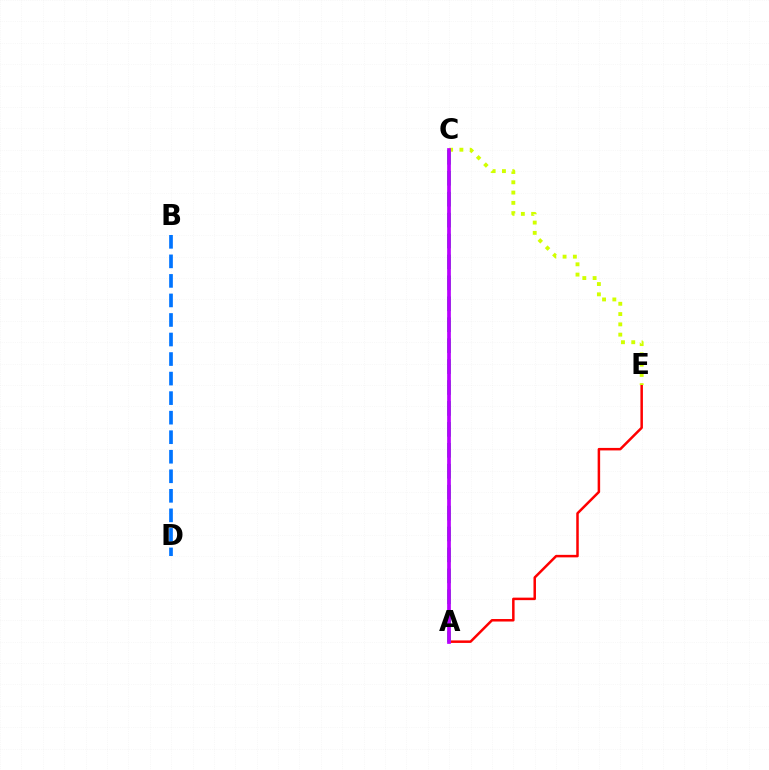{('A', 'E'): [{'color': '#ff0000', 'line_style': 'solid', 'thickness': 1.8}], ('B', 'D'): [{'color': '#0074ff', 'line_style': 'dashed', 'thickness': 2.65}], ('C', 'E'): [{'color': '#d1ff00', 'line_style': 'dotted', 'thickness': 2.79}], ('A', 'C'): [{'color': '#00ff5c', 'line_style': 'dashed', 'thickness': 2.84}, {'color': '#b900ff', 'line_style': 'solid', 'thickness': 2.67}]}